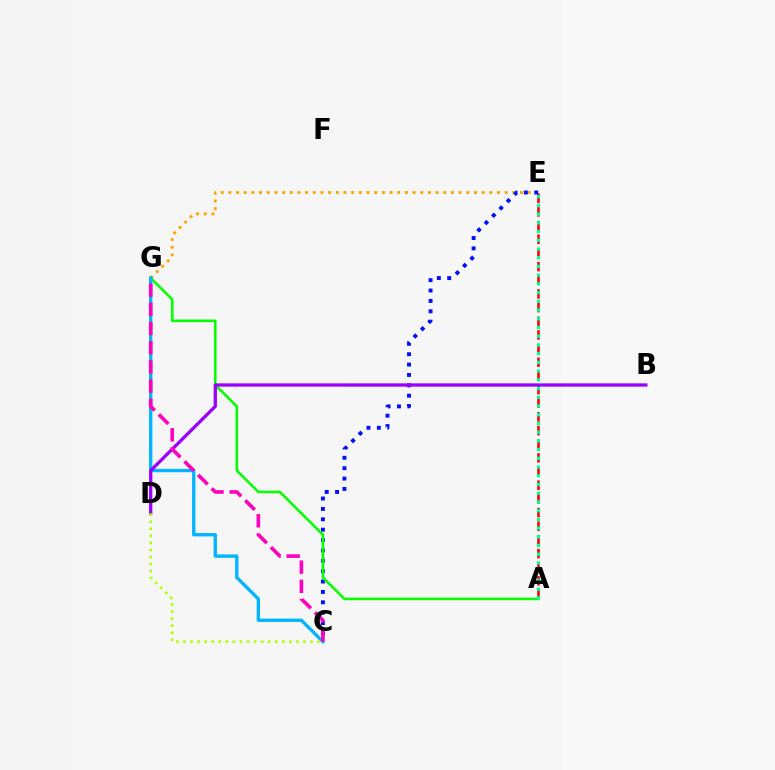{('E', 'G'): [{'color': '#ffa500', 'line_style': 'dotted', 'thickness': 2.09}], ('A', 'E'): [{'color': '#ff0000', 'line_style': 'dashed', 'thickness': 1.86}, {'color': '#00ff9d', 'line_style': 'dotted', 'thickness': 2.37}], ('C', 'E'): [{'color': '#0010ff', 'line_style': 'dotted', 'thickness': 2.82}], ('A', 'G'): [{'color': '#08ff00', 'line_style': 'solid', 'thickness': 1.88}], ('C', 'G'): [{'color': '#00b5ff', 'line_style': 'solid', 'thickness': 2.4}, {'color': '#ff00bd', 'line_style': 'dashed', 'thickness': 2.61}], ('B', 'D'): [{'color': '#9b00ff', 'line_style': 'solid', 'thickness': 2.37}], ('C', 'D'): [{'color': '#b3ff00', 'line_style': 'dotted', 'thickness': 1.92}]}